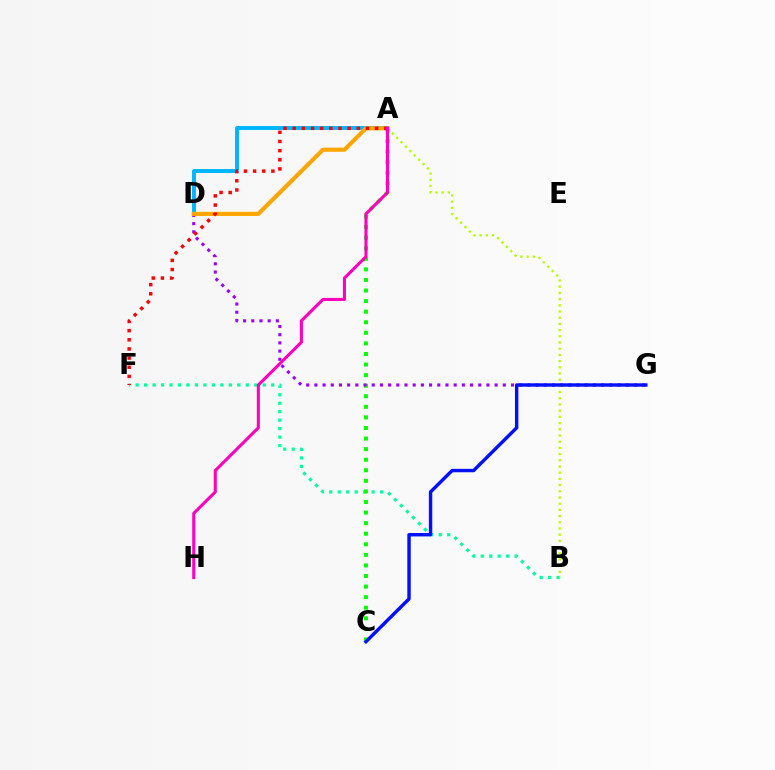{('A', 'D'): [{'color': '#00b5ff', 'line_style': 'solid', 'thickness': 2.83}, {'color': '#ffa500', 'line_style': 'solid', 'thickness': 2.97}], ('B', 'F'): [{'color': '#00ff9d', 'line_style': 'dotted', 'thickness': 2.3}], ('A', 'C'): [{'color': '#08ff00', 'line_style': 'dotted', 'thickness': 2.87}], ('D', 'G'): [{'color': '#9b00ff', 'line_style': 'dotted', 'thickness': 2.23}], ('A', 'B'): [{'color': '#b3ff00', 'line_style': 'dotted', 'thickness': 1.68}], ('A', 'F'): [{'color': '#ff0000', 'line_style': 'dotted', 'thickness': 2.49}], ('C', 'G'): [{'color': '#0010ff', 'line_style': 'solid', 'thickness': 2.46}], ('A', 'H'): [{'color': '#ff00bd', 'line_style': 'solid', 'thickness': 2.21}]}